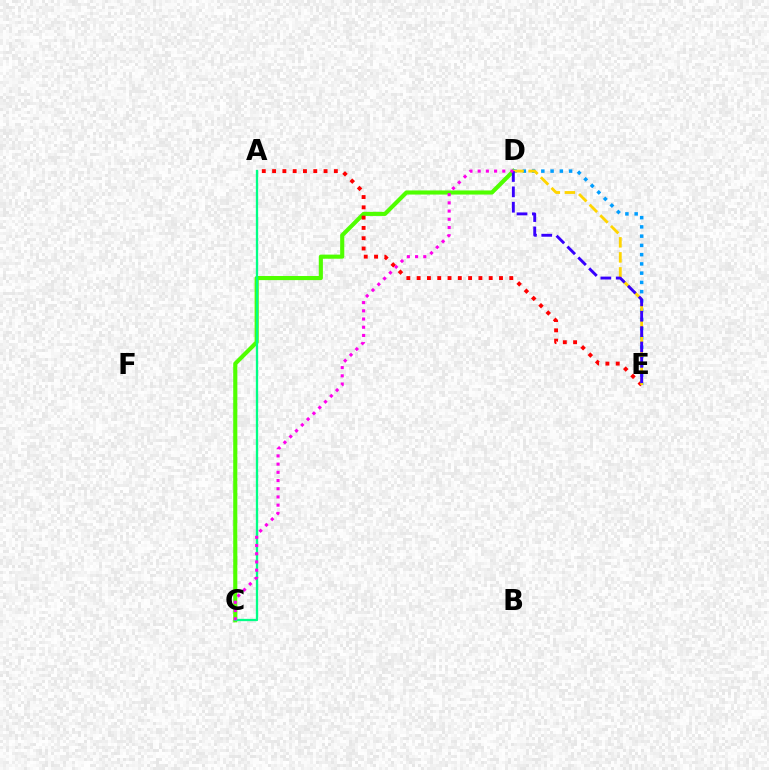{('C', 'D'): [{'color': '#4fff00', 'line_style': 'solid', 'thickness': 2.96}, {'color': '#ff00ed', 'line_style': 'dotted', 'thickness': 2.23}], ('D', 'E'): [{'color': '#009eff', 'line_style': 'dotted', 'thickness': 2.51}, {'color': '#ffd500', 'line_style': 'dashed', 'thickness': 2.04}, {'color': '#3700ff', 'line_style': 'dashed', 'thickness': 2.09}], ('A', 'E'): [{'color': '#ff0000', 'line_style': 'dotted', 'thickness': 2.8}], ('A', 'C'): [{'color': '#00ff86', 'line_style': 'solid', 'thickness': 1.66}]}